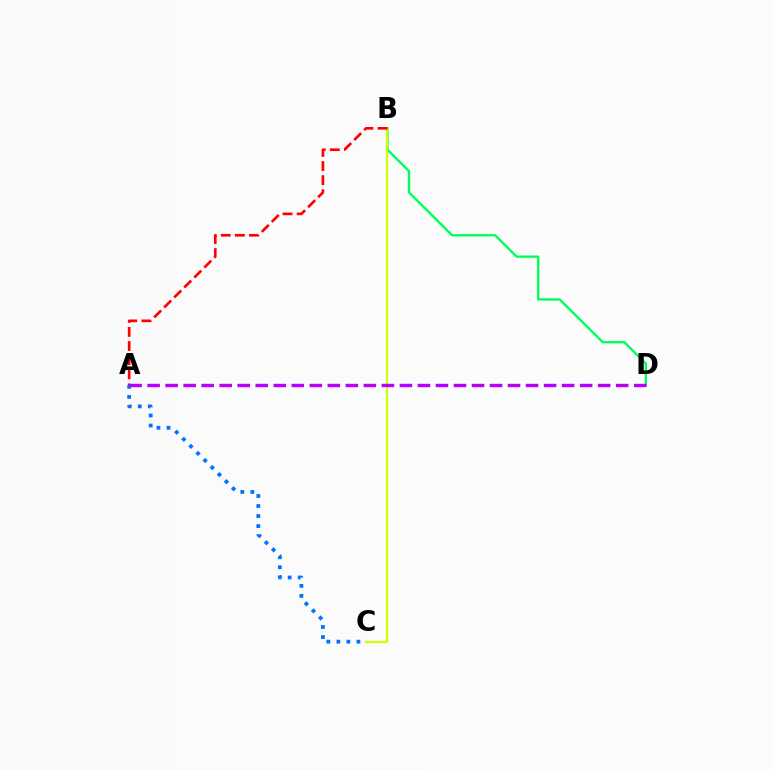{('B', 'D'): [{'color': '#00ff5c', 'line_style': 'solid', 'thickness': 1.69}], ('B', 'C'): [{'color': '#d1ff00', 'line_style': 'solid', 'thickness': 1.59}], ('A', 'C'): [{'color': '#0074ff', 'line_style': 'dotted', 'thickness': 2.72}], ('A', 'B'): [{'color': '#ff0000', 'line_style': 'dashed', 'thickness': 1.92}], ('A', 'D'): [{'color': '#b900ff', 'line_style': 'dashed', 'thickness': 2.45}]}